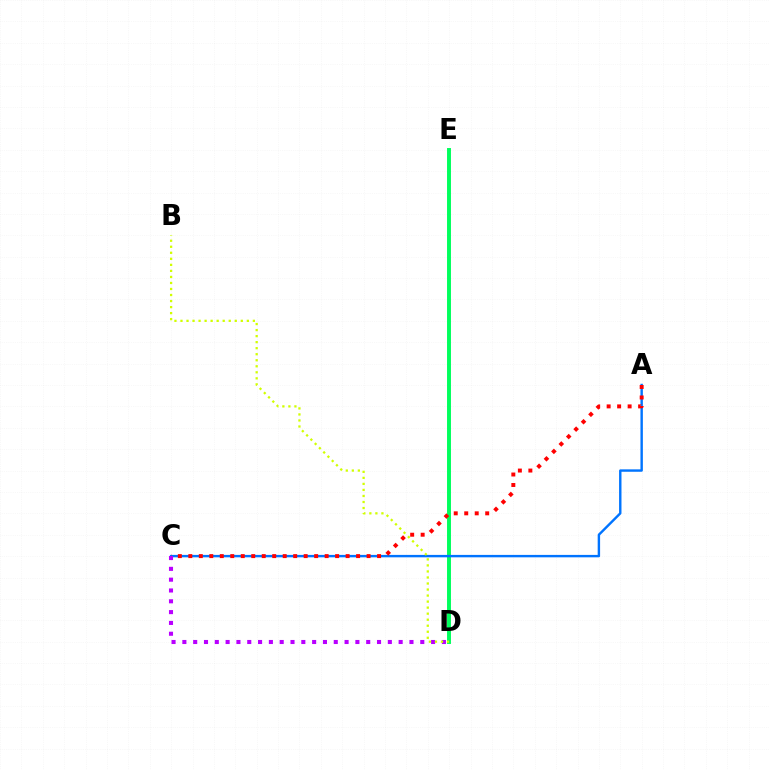{('D', 'E'): [{'color': '#00ff5c', 'line_style': 'solid', 'thickness': 2.83}], ('A', 'C'): [{'color': '#0074ff', 'line_style': 'solid', 'thickness': 1.73}, {'color': '#ff0000', 'line_style': 'dotted', 'thickness': 2.85}], ('C', 'D'): [{'color': '#b900ff', 'line_style': 'dotted', 'thickness': 2.94}], ('B', 'D'): [{'color': '#d1ff00', 'line_style': 'dotted', 'thickness': 1.64}]}